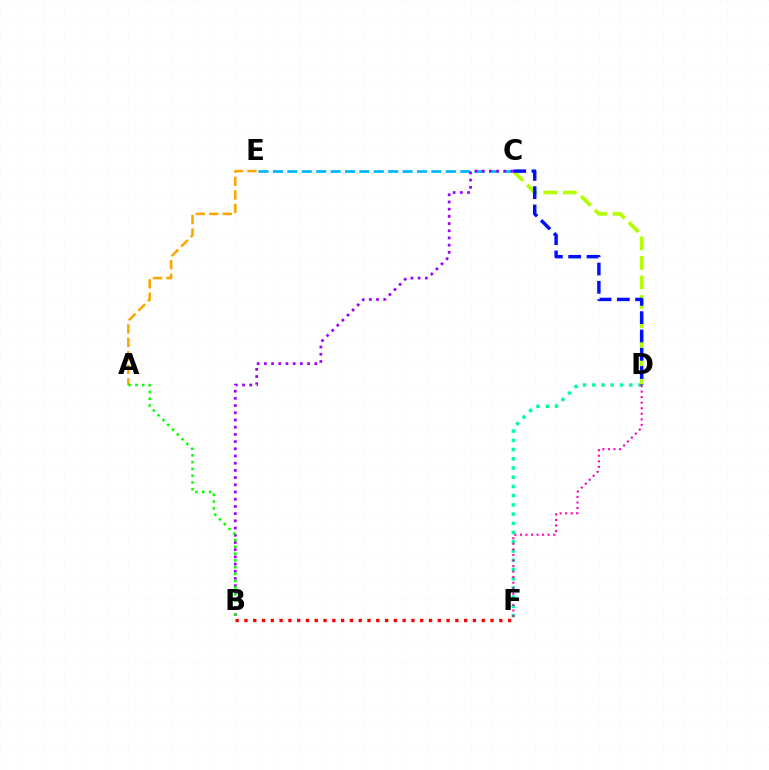{('D', 'F'): [{'color': '#00ff9d', 'line_style': 'dotted', 'thickness': 2.51}, {'color': '#ff00bd', 'line_style': 'dotted', 'thickness': 1.51}], ('C', 'E'): [{'color': '#00b5ff', 'line_style': 'dashed', 'thickness': 1.96}], ('C', 'D'): [{'color': '#b3ff00', 'line_style': 'dashed', 'thickness': 2.65}, {'color': '#0010ff', 'line_style': 'dashed', 'thickness': 2.48}], ('B', 'F'): [{'color': '#ff0000', 'line_style': 'dotted', 'thickness': 2.39}], ('A', 'E'): [{'color': '#ffa500', 'line_style': 'dashed', 'thickness': 1.83}], ('B', 'C'): [{'color': '#9b00ff', 'line_style': 'dotted', 'thickness': 1.96}], ('A', 'B'): [{'color': '#08ff00', 'line_style': 'dotted', 'thickness': 1.84}]}